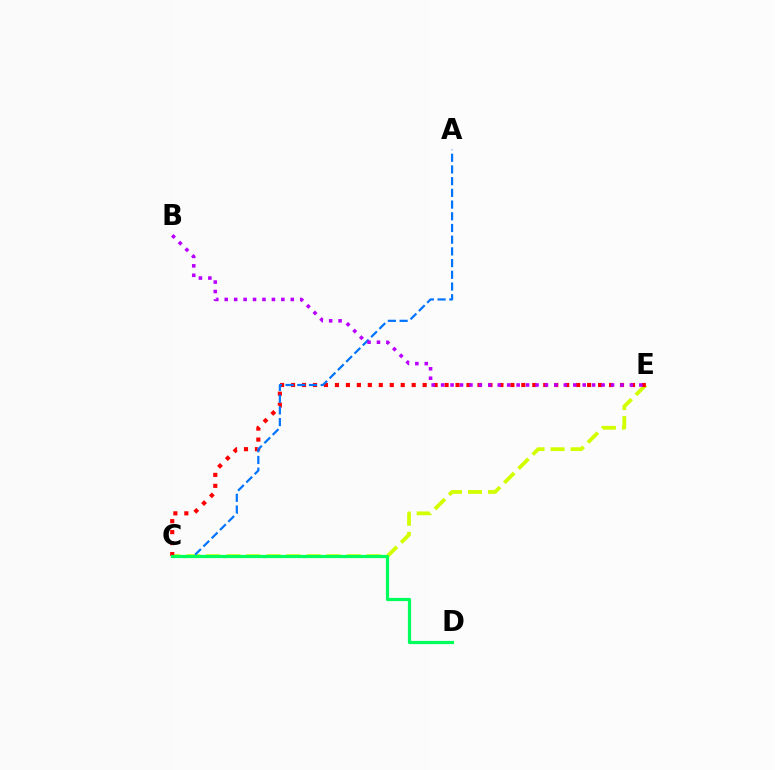{('C', 'E'): [{'color': '#d1ff00', 'line_style': 'dashed', 'thickness': 2.72}, {'color': '#ff0000', 'line_style': 'dotted', 'thickness': 2.98}], ('A', 'C'): [{'color': '#0074ff', 'line_style': 'dashed', 'thickness': 1.59}], ('C', 'D'): [{'color': '#00ff5c', 'line_style': 'solid', 'thickness': 2.31}], ('B', 'E'): [{'color': '#b900ff', 'line_style': 'dotted', 'thickness': 2.56}]}